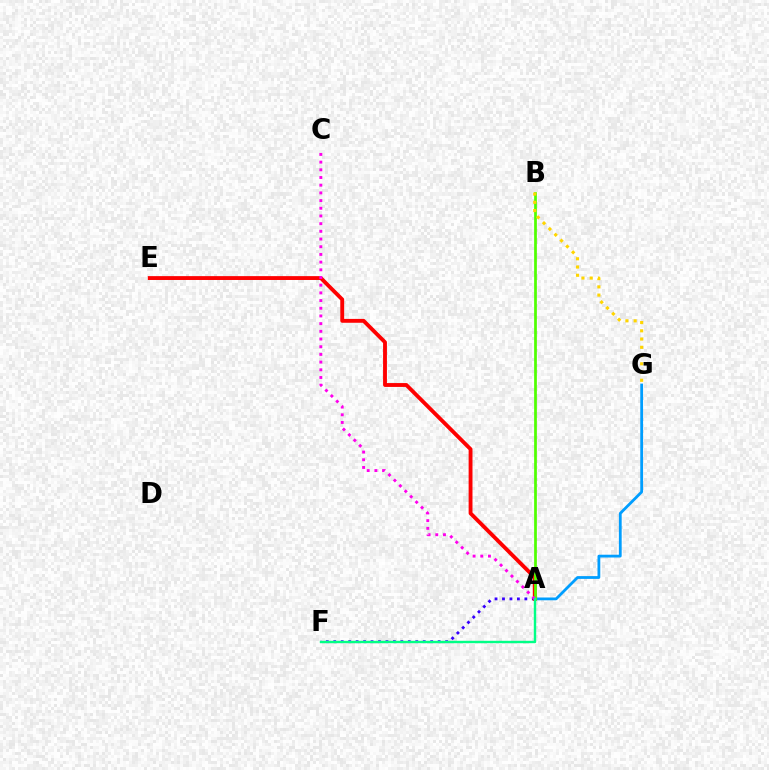{('A', 'G'): [{'color': '#009eff', 'line_style': 'solid', 'thickness': 2.01}], ('A', 'F'): [{'color': '#3700ff', 'line_style': 'dotted', 'thickness': 2.03}, {'color': '#00ff86', 'line_style': 'solid', 'thickness': 1.74}], ('A', 'E'): [{'color': '#ff0000', 'line_style': 'solid', 'thickness': 2.78}], ('A', 'B'): [{'color': '#4fff00', 'line_style': 'solid', 'thickness': 1.96}], ('A', 'C'): [{'color': '#ff00ed', 'line_style': 'dotted', 'thickness': 2.09}], ('B', 'G'): [{'color': '#ffd500', 'line_style': 'dotted', 'thickness': 2.24}]}